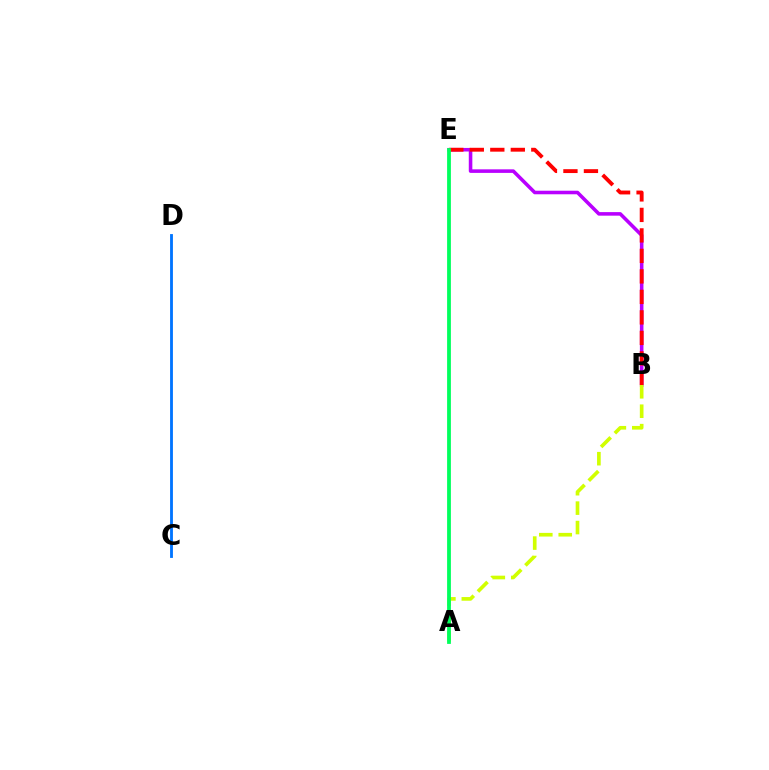{('C', 'D'): [{'color': '#0074ff', 'line_style': 'solid', 'thickness': 2.04}], ('B', 'E'): [{'color': '#b900ff', 'line_style': 'solid', 'thickness': 2.56}, {'color': '#ff0000', 'line_style': 'dashed', 'thickness': 2.78}], ('A', 'B'): [{'color': '#d1ff00', 'line_style': 'dashed', 'thickness': 2.64}], ('A', 'E'): [{'color': '#00ff5c', 'line_style': 'solid', 'thickness': 2.73}]}